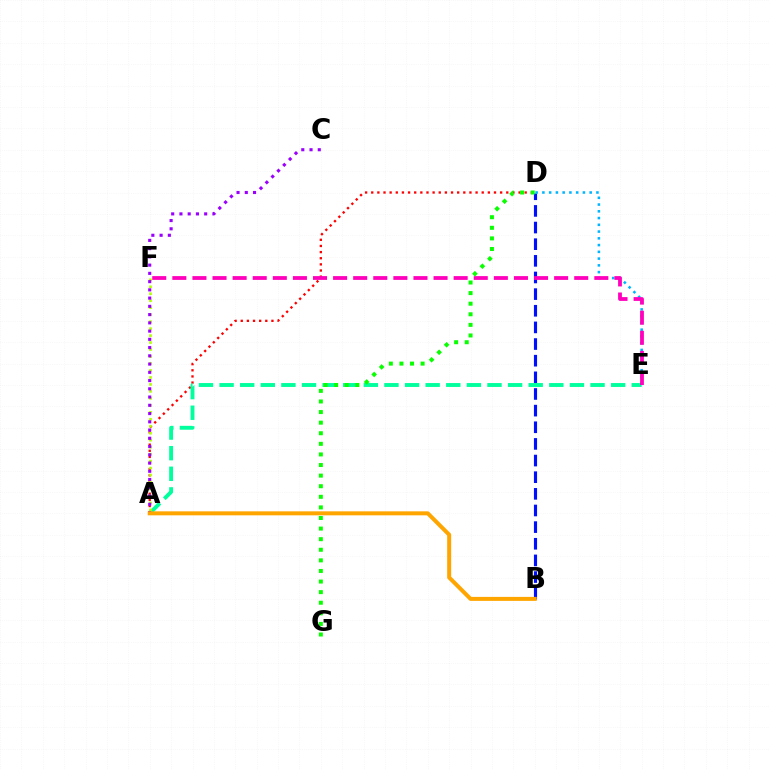{('B', 'D'): [{'color': '#0010ff', 'line_style': 'dashed', 'thickness': 2.26}], ('A', 'D'): [{'color': '#ff0000', 'line_style': 'dotted', 'thickness': 1.67}], ('A', 'E'): [{'color': '#00ff9d', 'line_style': 'dashed', 'thickness': 2.8}], ('A', 'F'): [{'color': '#b3ff00', 'line_style': 'dotted', 'thickness': 1.89}], ('D', 'E'): [{'color': '#00b5ff', 'line_style': 'dotted', 'thickness': 1.84}], ('E', 'F'): [{'color': '#ff00bd', 'line_style': 'dashed', 'thickness': 2.73}], ('A', 'C'): [{'color': '#9b00ff', 'line_style': 'dotted', 'thickness': 2.24}], ('A', 'B'): [{'color': '#ffa500', 'line_style': 'solid', 'thickness': 2.88}], ('D', 'G'): [{'color': '#08ff00', 'line_style': 'dotted', 'thickness': 2.88}]}